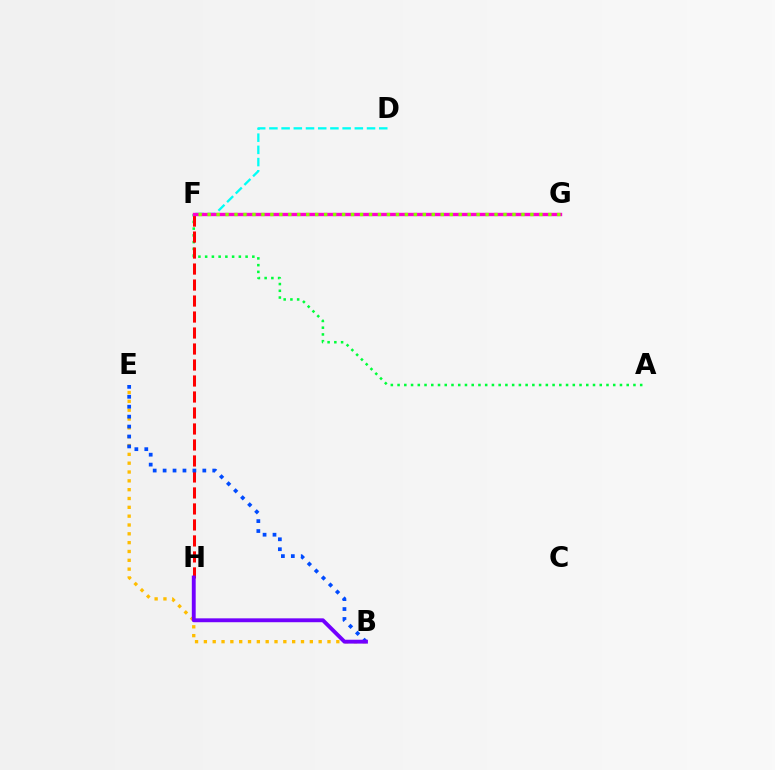{('B', 'E'): [{'color': '#ffbd00', 'line_style': 'dotted', 'thickness': 2.4}, {'color': '#004bff', 'line_style': 'dotted', 'thickness': 2.7}], ('D', 'F'): [{'color': '#00fff6', 'line_style': 'dashed', 'thickness': 1.66}], ('A', 'F'): [{'color': '#00ff39', 'line_style': 'dotted', 'thickness': 1.83}], ('F', 'H'): [{'color': '#ff0000', 'line_style': 'dashed', 'thickness': 2.17}], ('F', 'G'): [{'color': '#ff00cf', 'line_style': 'solid', 'thickness': 2.42}, {'color': '#84ff00', 'line_style': 'dotted', 'thickness': 2.44}], ('B', 'H'): [{'color': '#7200ff', 'line_style': 'solid', 'thickness': 2.79}]}